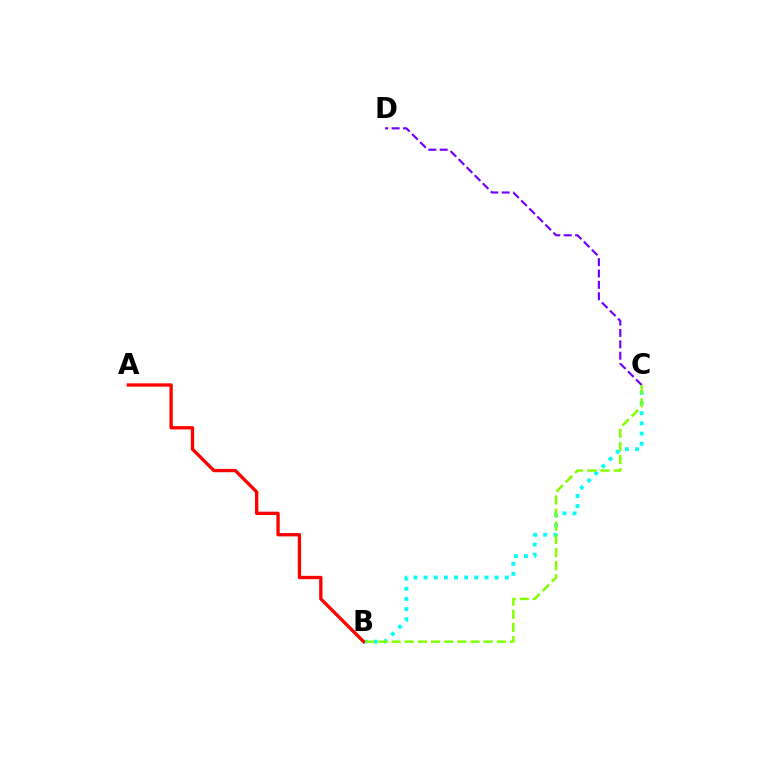{('B', 'C'): [{'color': '#00fff6', 'line_style': 'dotted', 'thickness': 2.76}, {'color': '#84ff00', 'line_style': 'dashed', 'thickness': 1.79}], ('C', 'D'): [{'color': '#7200ff', 'line_style': 'dashed', 'thickness': 1.55}], ('A', 'B'): [{'color': '#ff0000', 'line_style': 'solid', 'thickness': 2.39}]}